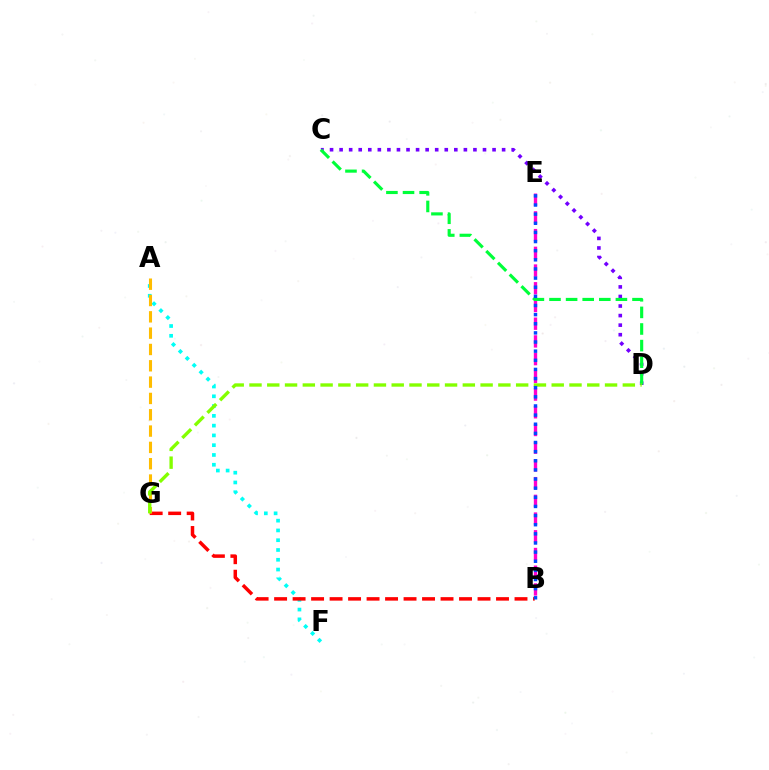{('A', 'F'): [{'color': '#00fff6', 'line_style': 'dotted', 'thickness': 2.66}], ('C', 'D'): [{'color': '#7200ff', 'line_style': 'dotted', 'thickness': 2.6}, {'color': '#00ff39', 'line_style': 'dashed', 'thickness': 2.26}], ('B', 'G'): [{'color': '#ff0000', 'line_style': 'dashed', 'thickness': 2.51}], ('B', 'E'): [{'color': '#ff00cf', 'line_style': 'dashed', 'thickness': 2.41}, {'color': '#004bff', 'line_style': 'dotted', 'thickness': 2.48}], ('A', 'G'): [{'color': '#ffbd00', 'line_style': 'dashed', 'thickness': 2.22}], ('D', 'G'): [{'color': '#84ff00', 'line_style': 'dashed', 'thickness': 2.42}]}